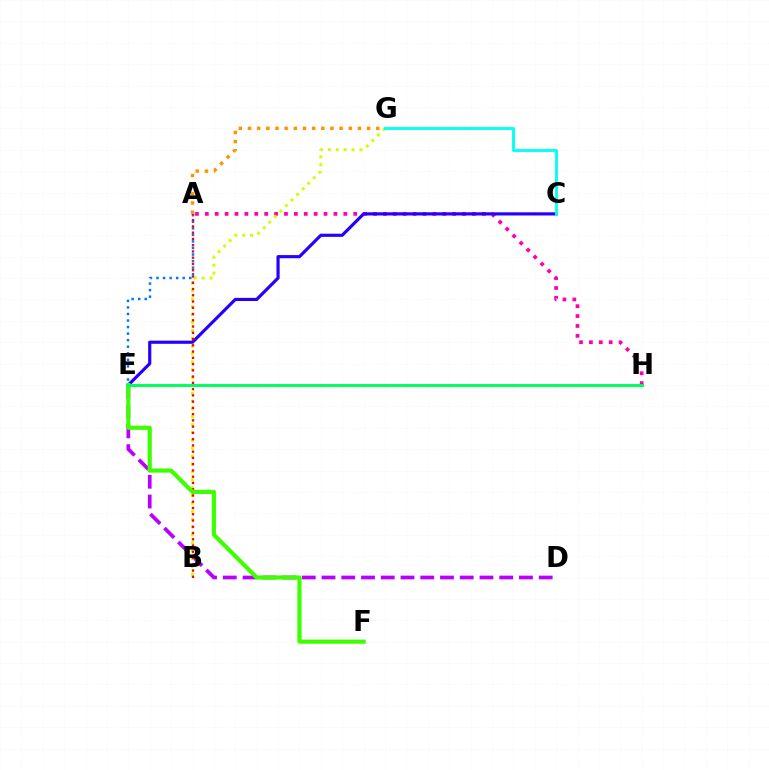{('A', 'E'): [{'color': '#0074ff', 'line_style': 'dotted', 'thickness': 1.78}], ('D', 'E'): [{'color': '#b900ff', 'line_style': 'dashed', 'thickness': 2.68}], ('A', 'H'): [{'color': '#ff00ac', 'line_style': 'dotted', 'thickness': 2.69}], ('B', 'G'): [{'color': '#d1ff00', 'line_style': 'dotted', 'thickness': 2.14}], ('C', 'E'): [{'color': '#2500ff', 'line_style': 'solid', 'thickness': 2.28}], ('A', 'B'): [{'color': '#ff0000', 'line_style': 'dotted', 'thickness': 1.7}], ('A', 'G'): [{'color': '#ff9400', 'line_style': 'dotted', 'thickness': 2.49}], ('E', 'F'): [{'color': '#3dff00', 'line_style': 'solid', 'thickness': 2.99}], ('C', 'G'): [{'color': '#00fff6', 'line_style': 'solid', 'thickness': 2.04}], ('E', 'H'): [{'color': '#00ff5c', 'line_style': 'solid', 'thickness': 2.13}]}